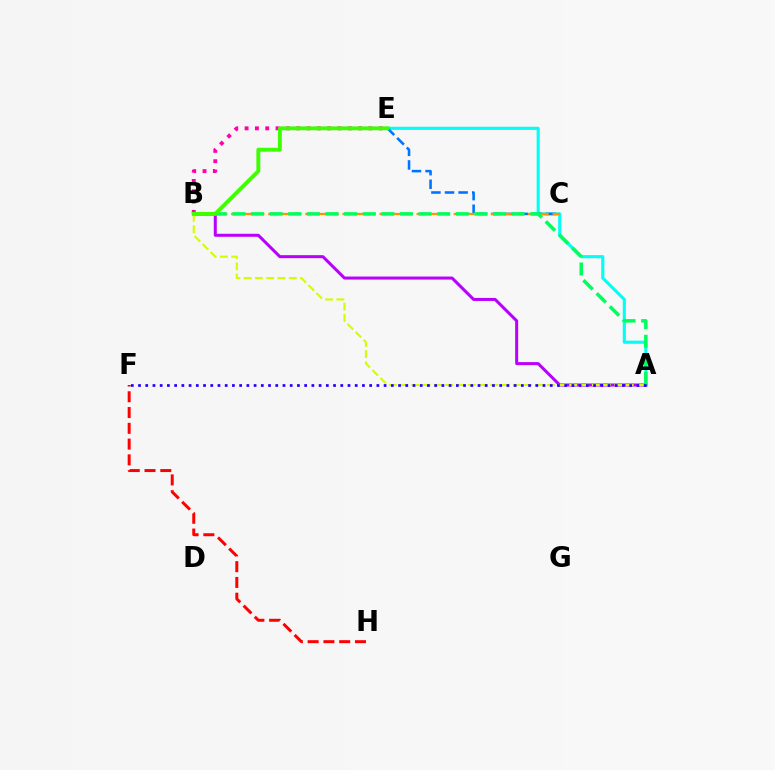{('A', 'E'): [{'color': '#00fff6', 'line_style': 'solid', 'thickness': 2.26}], ('C', 'E'): [{'color': '#0074ff', 'line_style': 'dashed', 'thickness': 1.85}], ('B', 'C'): [{'color': '#ff9400', 'line_style': 'dashed', 'thickness': 1.68}], ('A', 'B'): [{'color': '#b900ff', 'line_style': 'solid', 'thickness': 2.18}, {'color': '#d1ff00', 'line_style': 'dashed', 'thickness': 1.53}, {'color': '#00ff5c', 'line_style': 'dashed', 'thickness': 2.53}], ('F', 'H'): [{'color': '#ff0000', 'line_style': 'dashed', 'thickness': 2.14}], ('B', 'E'): [{'color': '#ff00ac', 'line_style': 'dotted', 'thickness': 2.8}, {'color': '#3dff00', 'line_style': 'solid', 'thickness': 2.81}], ('A', 'F'): [{'color': '#2500ff', 'line_style': 'dotted', 'thickness': 1.96}]}